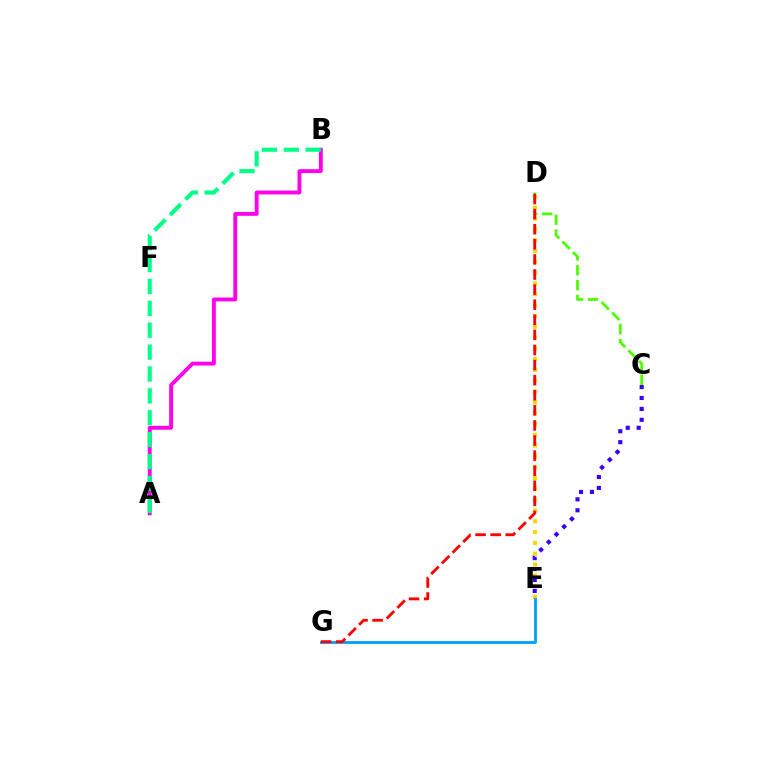{('C', 'D'): [{'color': '#4fff00', 'line_style': 'dashed', 'thickness': 2.02}], ('C', 'E'): [{'color': '#3700ff', 'line_style': 'dotted', 'thickness': 2.97}], ('A', 'B'): [{'color': '#ff00ed', 'line_style': 'solid', 'thickness': 2.78}, {'color': '#00ff86', 'line_style': 'dashed', 'thickness': 2.97}], ('D', 'E'): [{'color': '#ffd500', 'line_style': 'dotted', 'thickness': 2.94}], ('E', 'G'): [{'color': '#009eff', 'line_style': 'solid', 'thickness': 2.01}], ('D', 'G'): [{'color': '#ff0000', 'line_style': 'dashed', 'thickness': 2.05}]}